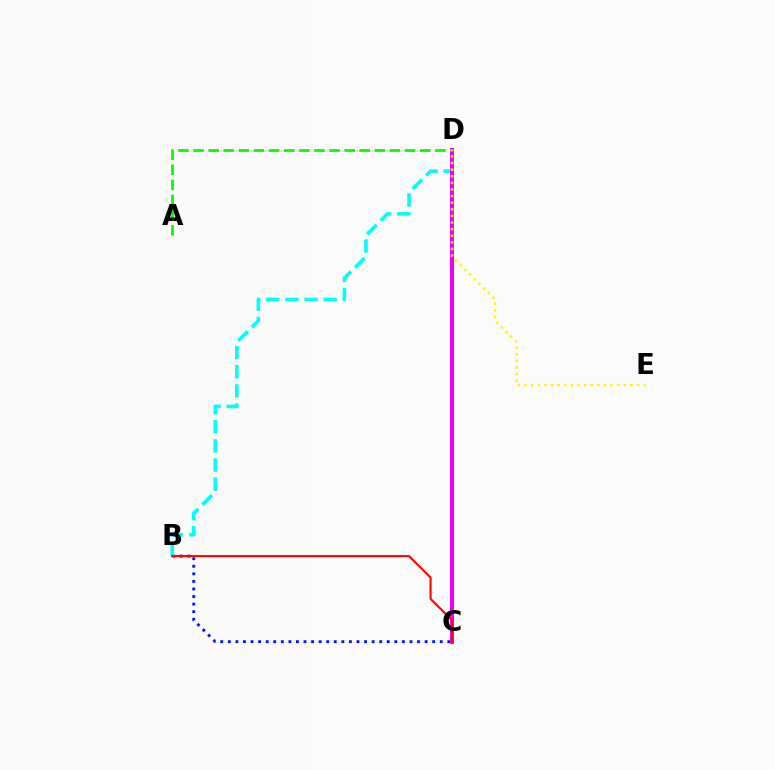{('B', 'C'): [{'color': '#0010ff', 'line_style': 'dotted', 'thickness': 2.06}, {'color': '#ff0000', 'line_style': 'solid', 'thickness': 1.51}], ('B', 'D'): [{'color': '#00fff6', 'line_style': 'dashed', 'thickness': 2.6}], ('C', 'D'): [{'color': '#ee00ff', 'line_style': 'solid', 'thickness': 2.88}], ('A', 'D'): [{'color': '#08ff00', 'line_style': 'dashed', 'thickness': 2.05}], ('D', 'E'): [{'color': '#fcf500', 'line_style': 'dotted', 'thickness': 1.8}]}